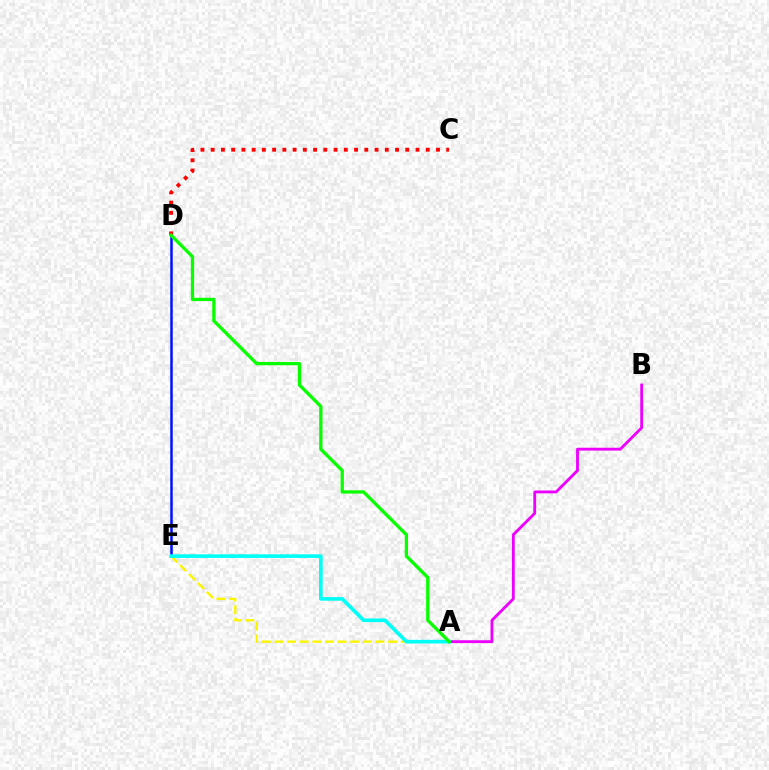{('A', 'B'): [{'color': '#ee00ff', 'line_style': 'solid', 'thickness': 2.05}], ('D', 'E'): [{'color': '#0010ff', 'line_style': 'solid', 'thickness': 1.8}], ('C', 'D'): [{'color': '#ff0000', 'line_style': 'dotted', 'thickness': 2.78}], ('A', 'E'): [{'color': '#fcf500', 'line_style': 'dashed', 'thickness': 1.71}, {'color': '#00fff6', 'line_style': 'solid', 'thickness': 2.61}], ('A', 'D'): [{'color': '#08ff00', 'line_style': 'solid', 'thickness': 2.37}]}